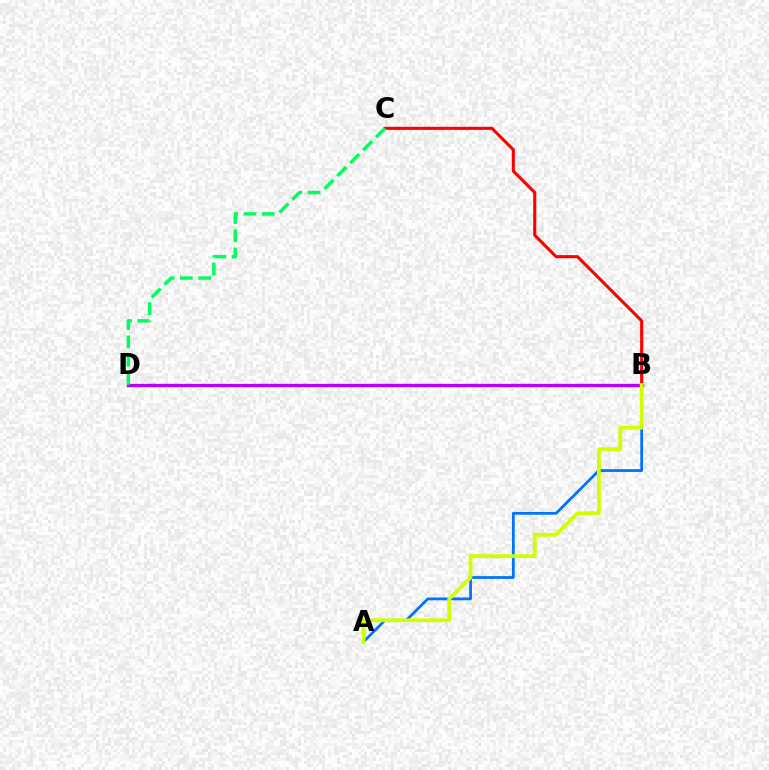{('A', 'B'): [{'color': '#0074ff', 'line_style': 'solid', 'thickness': 2.0}, {'color': '#d1ff00', 'line_style': 'solid', 'thickness': 2.71}], ('B', 'D'): [{'color': '#b900ff', 'line_style': 'solid', 'thickness': 2.39}], ('B', 'C'): [{'color': '#ff0000', 'line_style': 'solid', 'thickness': 2.23}], ('C', 'D'): [{'color': '#00ff5c', 'line_style': 'dashed', 'thickness': 2.48}]}